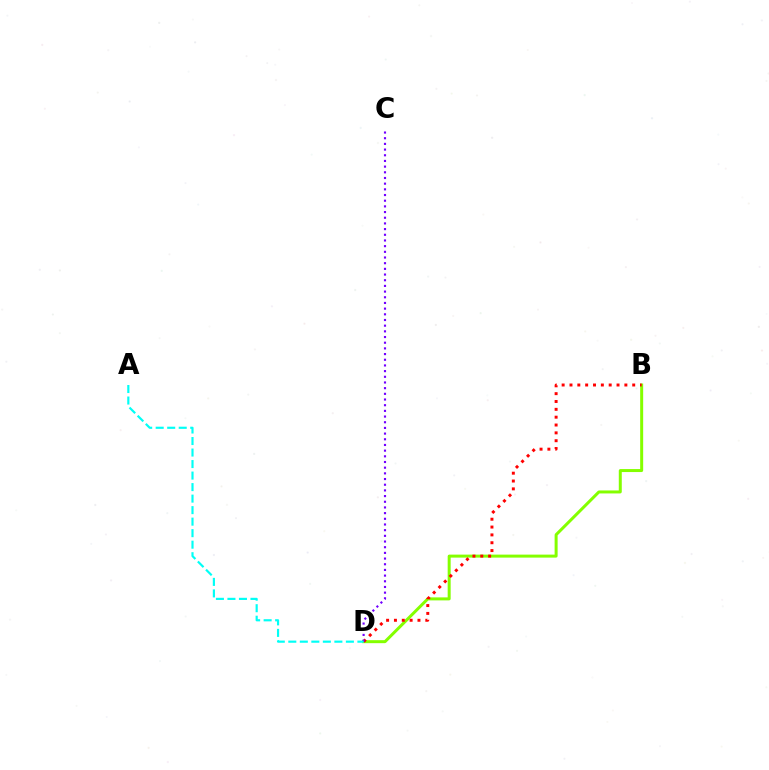{('B', 'D'): [{'color': '#84ff00', 'line_style': 'solid', 'thickness': 2.16}, {'color': '#ff0000', 'line_style': 'dotted', 'thickness': 2.13}], ('C', 'D'): [{'color': '#7200ff', 'line_style': 'dotted', 'thickness': 1.54}], ('A', 'D'): [{'color': '#00fff6', 'line_style': 'dashed', 'thickness': 1.56}]}